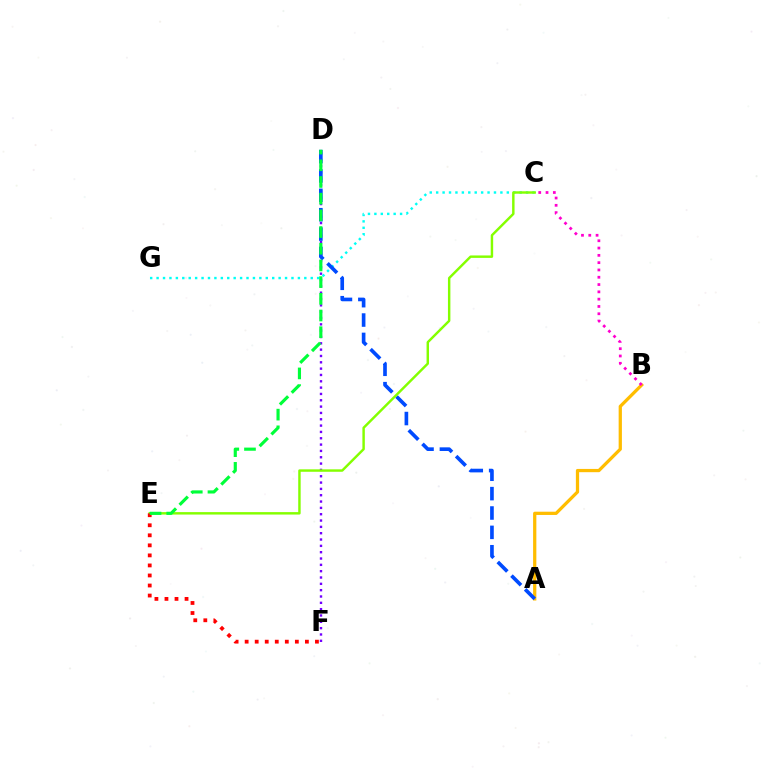{('A', 'B'): [{'color': '#ffbd00', 'line_style': 'solid', 'thickness': 2.34}], ('D', 'F'): [{'color': '#7200ff', 'line_style': 'dotted', 'thickness': 1.72}], ('C', 'G'): [{'color': '#00fff6', 'line_style': 'dotted', 'thickness': 1.74}], ('A', 'D'): [{'color': '#004bff', 'line_style': 'dashed', 'thickness': 2.63}], ('C', 'E'): [{'color': '#84ff00', 'line_style': 'solid', 'thickness': 1.76}], ('E', 'F'): [{'color': '#ff0000', 'line_style': 'dotted', 'thickness': 2.73}], ('D', 'E'): [{'color': '#00ff39', 'line_style': 'dashed', 'thickness': 2.27}], ('B', 'C'): [{'color': '#ff00cf', 'line_style': 'dotted', 'thickness': 1.98}]}